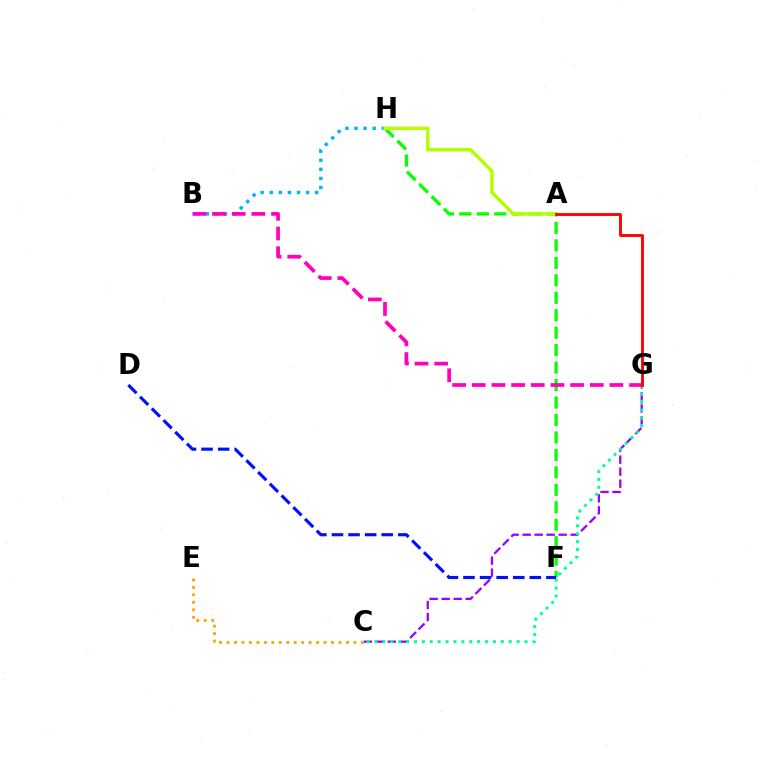{('C', 'G'): [{'color': '#9b00ff', 'line_style': 'dashed', 'thickness': 1.63}, {'color': '#00ff9d', 'line_style': 'dotted', 'thickness': 2.15}], ('B', 'H'): [{'color': '#00b5ff', 'line_style': 'dotted', 'thickness': 2.47}], ('F', 'H'): [{'color': '#08ff00', 'line_style': 'dashed', 'thickness': 2.37}], ('B', 'G'): [{'color': '#ff00bd', 'line_style': 'dashed', 'thickness': 2.67}], ('D', 'F'): [{'color': '#0010ff', 'line_style': 'dashed', 'thickness': 2.25}], ('C', 'E'): [{'color': '#ffa500', 'line_style': 'dotted', 'thickness': 2.03}], ('A', 'H'): [{'color': '#b3ff00', 'line_style': 'solid', 'thickness': 2.48}], ('A', 'G'): [{'color': '#ff0000', 'line_style': 'solid', 'thickness': 2.07}]}